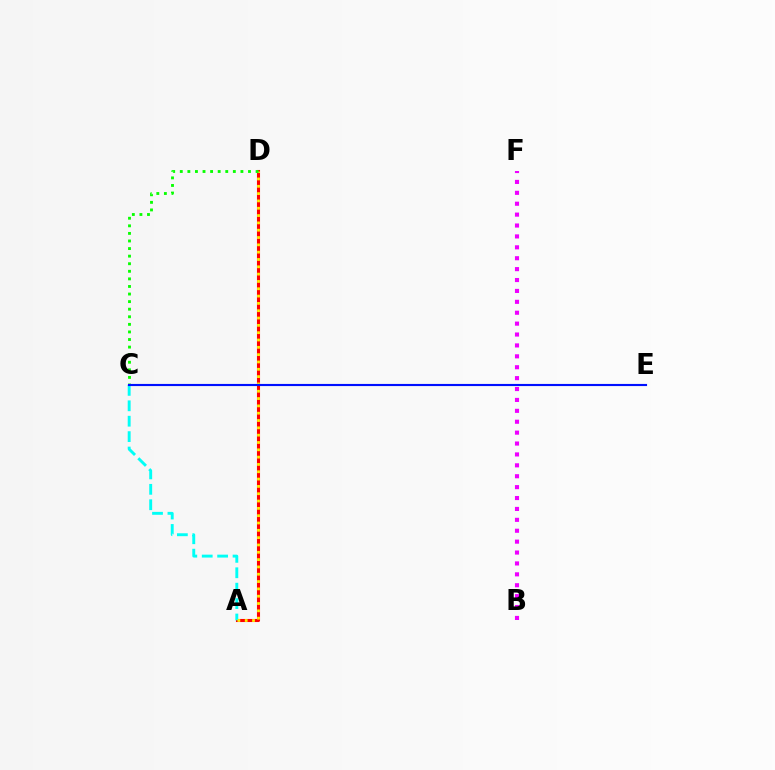{('A', 'D'): [{'color': '#ff0000', 'line_style': 'solid', 'thickness': 2.21}, {'color': '#fcf500', 'line_style': 'dotted', 'thickness': 1.99}], ('B', 'F'): [{'color': '#ee00ff', 'line_style': 'dotted', 'thickness': 2.96}], ('A', 'C'): [{'color': '#00fff6', 'line_style': 'dashed', 'thickness': 2.09}], ('C', 'D'): [{'color': '#08ff00', 'line_style': 'dotted', 'thickness': 2.06}], ('C', 'E'): [{'color': '#0010ff', 'line_style': 'solid', 'thickness': 1.54}]}